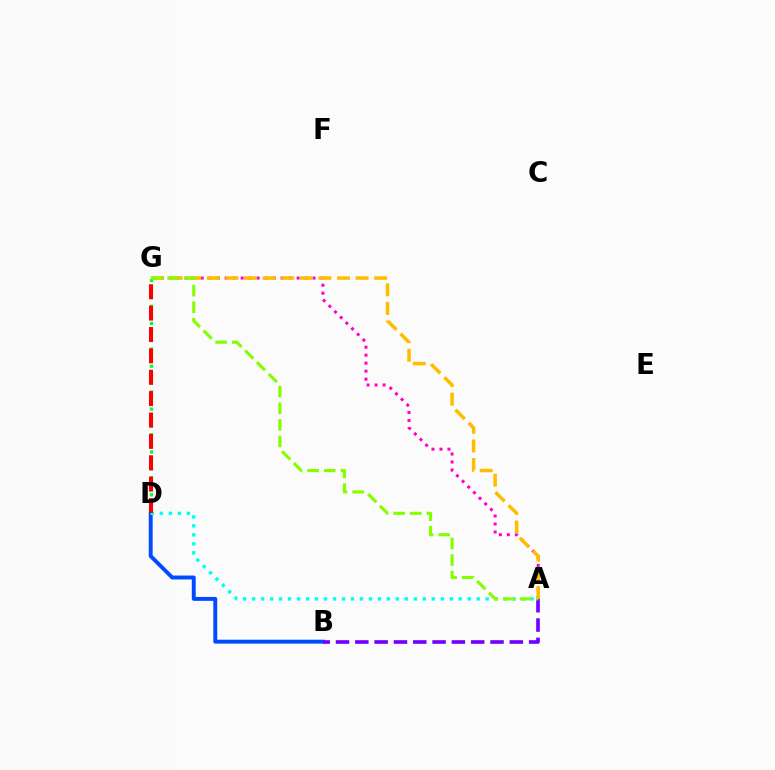{('B', 'D'): [{'color': '#004bff', 'line_style': 'solid', 'thickness': 2.82}], ('A', 'G'): [{'color': '#ff00cf', 'line_style': 'dotted', 'thickness': 2.17}, {'color': '#ffbd00', 'line_style': 'dashed', 'thickness': 2.53}, {'color': '#84ff00', 'line_style': 'dashed', 'thickness': 2.26}], ('D', 'G'): [{'color': '#00ff39', 'line_style': 'dotted', 'thickness': 2.33}, {'color': '#ff0000', 'line_style': 'dashed', 'thickness': 2.9}], ('A', 'D'): [{'color': '#00fff6', 'line_style': 'dotted', 'thickness': 2.44}], ('A', 'B'): [{'color': '#7200ff', 'line_style': 'dashed', 'thickness': 2.62}]}